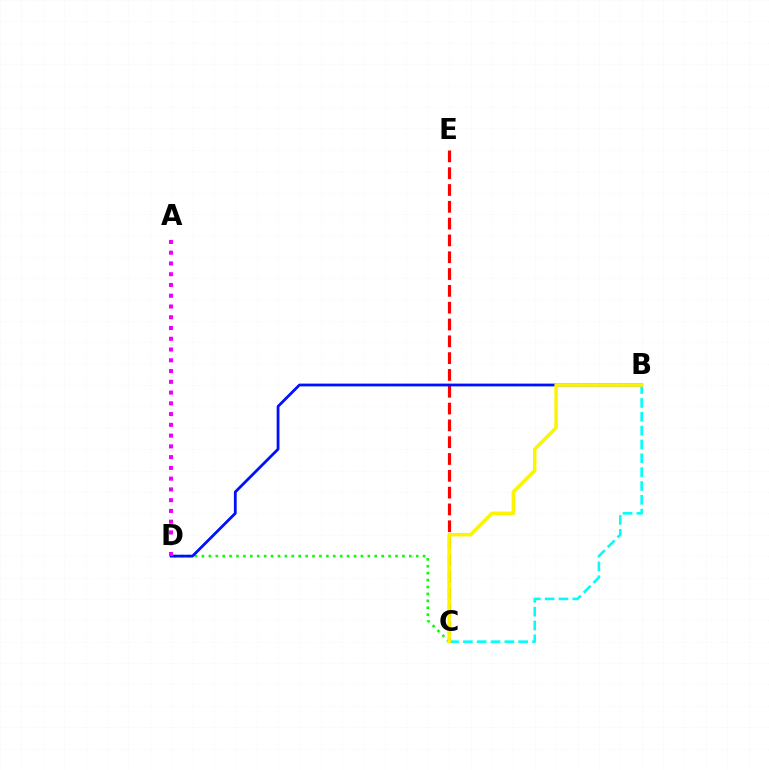{('C', 'D'): [{'color': '#08ff00', 'line_style': 'dotted', 'thickness': 1.88}], ('C', 'E'): [{'color': '#ff0000', 'line_style': 'dashed', 'thickness': 2.28}], ('B', 'D'): [{'color': '#0010ff', 'line_style': 'solid', 'thickness': 2.01}], ('B', 'C'): [{'color': '#00fff6', 'line_style': 'dashed', 'thickness': 1.88}, {'color': '#fcf500', 'line_style': 'solid', 'thickness': 2.52}], ('A', 'D'): [{'color': '#ee00ff', 'line_style': 'dotted', 'thickness': 2.92}]}